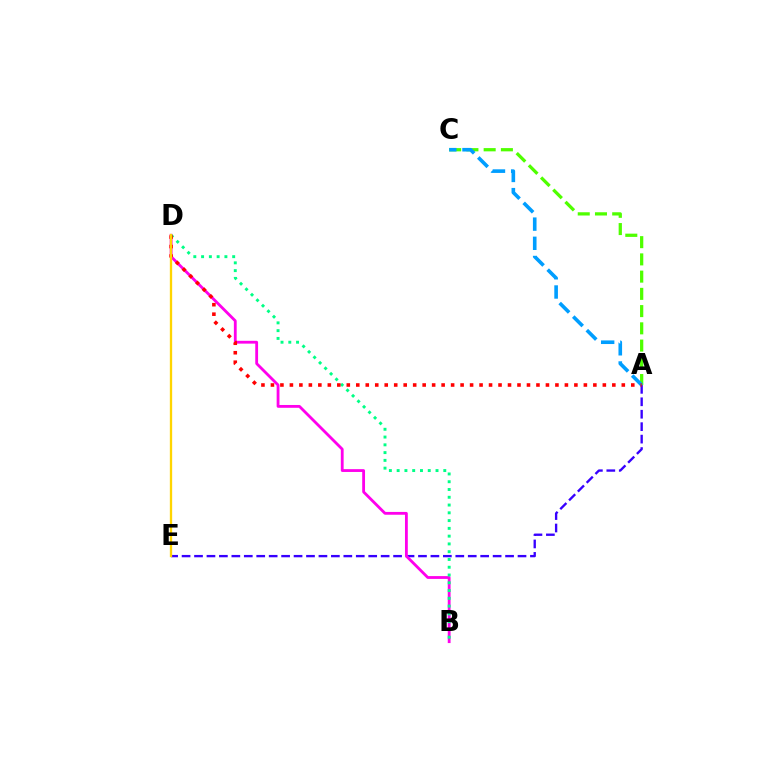{('A', 'E'): [{'color': '#3700ff', 'line_style': 'dashed', 'thickness': 1.69}], ('A', 'C'): [{'color': '#4fff00', 'line_style': 'dashed', 'thickness': 2.34}, {'color': '#009eff', 'line_style': 'dashed', 'thickness': 2.61}], ('B', 'D'): [{'color': '#ff00ed', 'line_style': 'solid', 'thickness': 2.03}, {'color': '#00ff86', 'line_style': 'dotted', 'thickness': 2.11}], ('A', 'D'): [{'color': '#ff0000', 'line_style': 'dotted', 'thickness': 2.58}], ('D', 'E'): [{'color': '#ffd500', 'line_style': 'solid', 'thickness': 1.67}]}